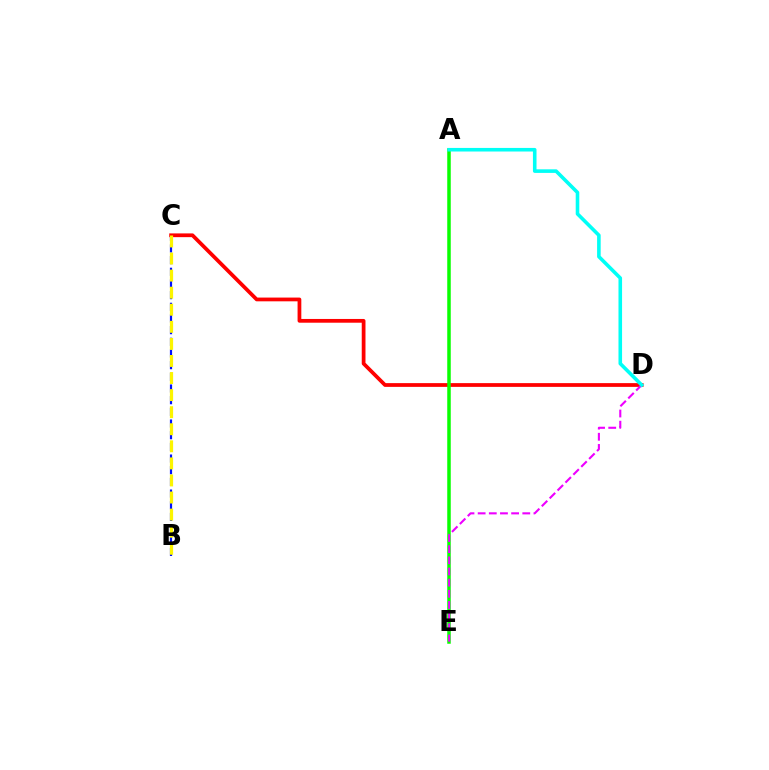{('B', 'C'): [{'color': '#0010ff', 'line_style': 'dashed', 'thickness': 1.59}, {'color': '#fcf500', 'line_style': 'dashed', 'thickness': 2.32}], ('C', 'D'): [{'color': '#ff0000', 'line_style': 'solid', 'thickness': 2.7}], ('A', 'E'): [{'color': '#08ff00', 'line_style': 'solid', 'thickness': 2.52}], ('D', 'E'): [{'color': '#ee00ff', 'line_style': 'dashed', 'thickness': 1.52}], ('A', 'D'): [{'color': '#00fff6', 'line_style': 'solid', 'thickness': 2.58}]}